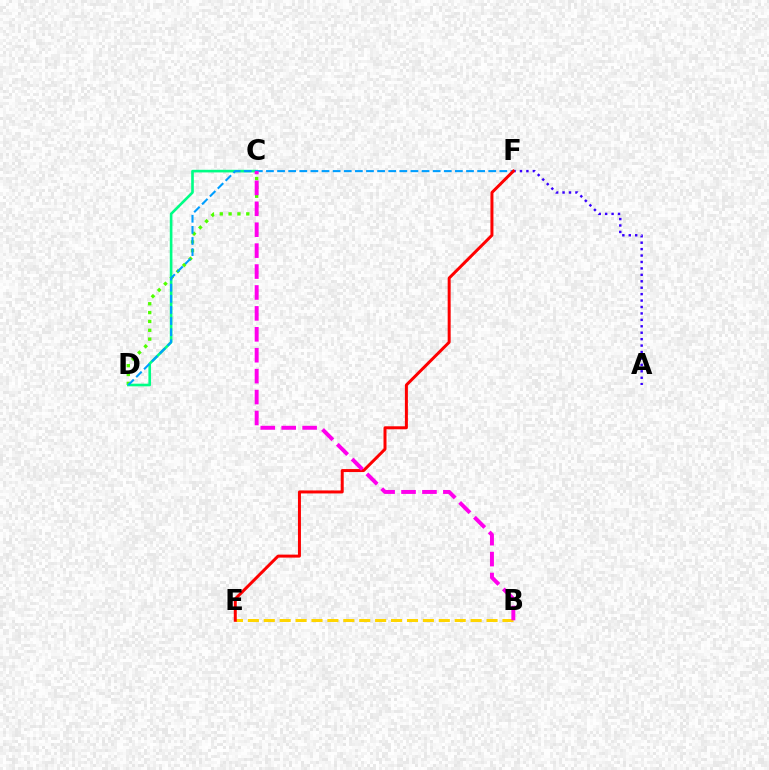{('C', 'D'): [{'color': '#4fff00', 'line_style': 'dotted', 'thickness': 2.4}, {'color': '#00ff86', 'line_style': 'solid', 'thickness': 1.9}], ('B', 'E'): [{'color': '#ffd500', 'line_style': 'dashed', 'thickness': 2.16}], ('A', 'F'): [{'color': '#3700ff', 'line_style': 'dotted', 'thickness': 1.75}], ('D', 'F'): [{'color': '#009eff', 'line_style': 'dashed', 'thickness': 1.51}], ('E', 'F'): [{'color': '#ff0000', 'line_style': 'solid', 'thickness': 2.15}], ('B', 'C'): [{'color': '#ff00ed', 'line_style': 'dashed', 'thickness': 2.84}]}